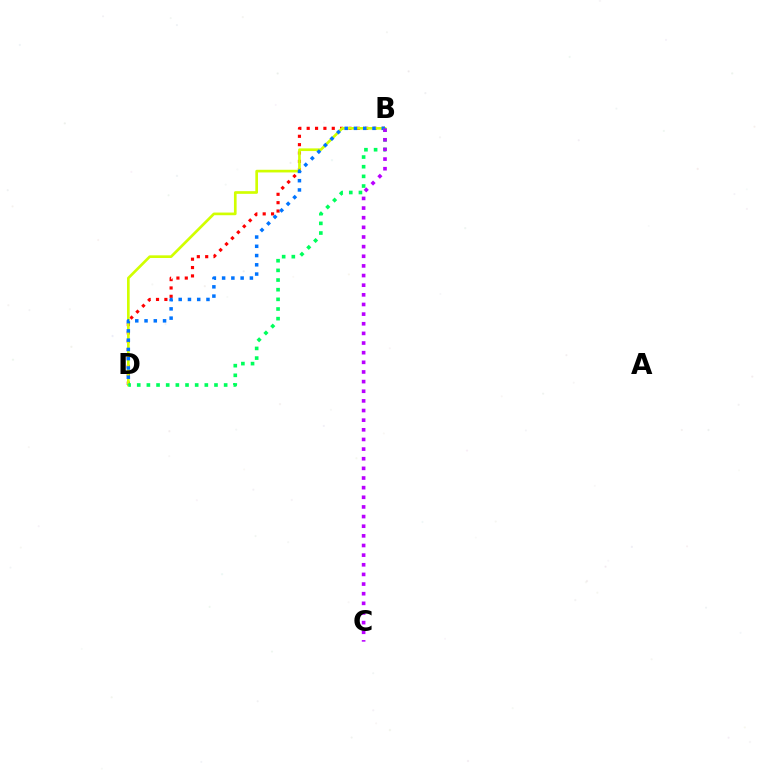{('B', 'D'): [{'color': '#ff0000', 'line_style': 'dotted', 'thickness': 2.27}, {'color': '#d1ff00', 'line_style': 'solid', 'thickness': 1.92}, {'color': '#0074ff', 'line_style': 'dotted', 'thickness': 2.52}, {'color': '#00ff5c', 'line_style': 'dotted', 'thickness': 2.62}], ('B', 'C'): [{'color': '#b900ff', 'line_style': 'dotted', 'thickness': 2.62}]}